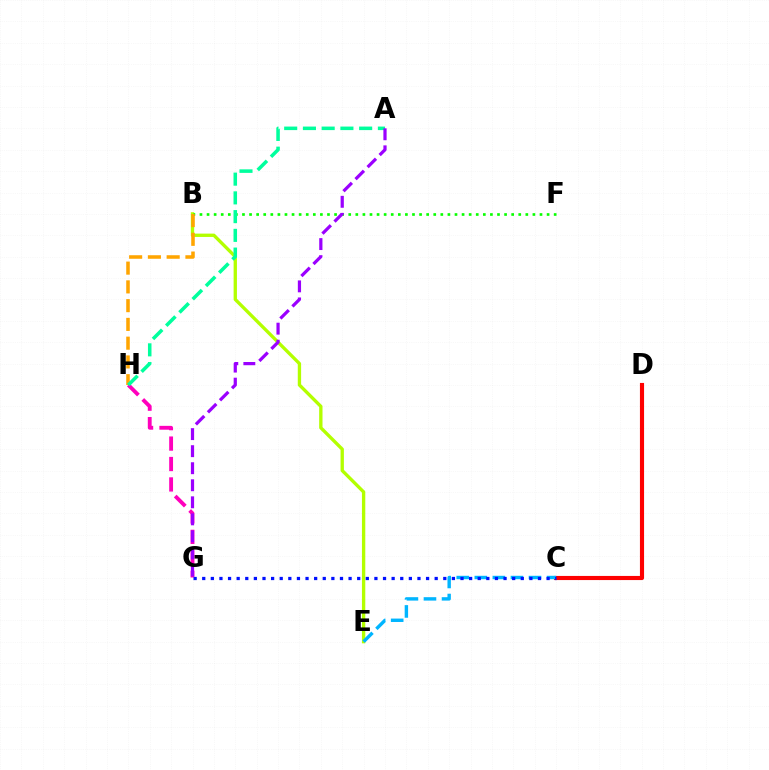{('B', 'E'): [{'color': '#b3ff00', 'line_style': 'solid', 'thickness': 2.4}], ('C', 'D'): [{'color': '#ff0000', 'line_style': 'solid', 'thickness': 2.97}], ('B', 'F'): [{'color': '#08ff00', 'line_style': 'dotted', 'thickness': 1.92}], ('B', 'H'): [{'color': '#ffa500', 'line_style': 'dashed', 'thickness': 2.55}], ('C', 'E'): [{'color': '#00b5ff', 'line_style': 'dashed', 'thickness': 2.45}], ('G', 'H'): [{'color': '#ff00bd', 'line_style': 'dashed', 'thickness': 2.77}], ('C', 'G'): [{'color': '#0010ff', 'line_style': 'dotted', 'thickness': 2.34}], ('A', 'H'): [{'color': '#00ff9d', 'line_style': 'dashed', 'thickness': 2.55}], ('A', 'G'): [{'color': '#9b00ff', 'line_style': 'dashed', 'thickness': 2.32}]}